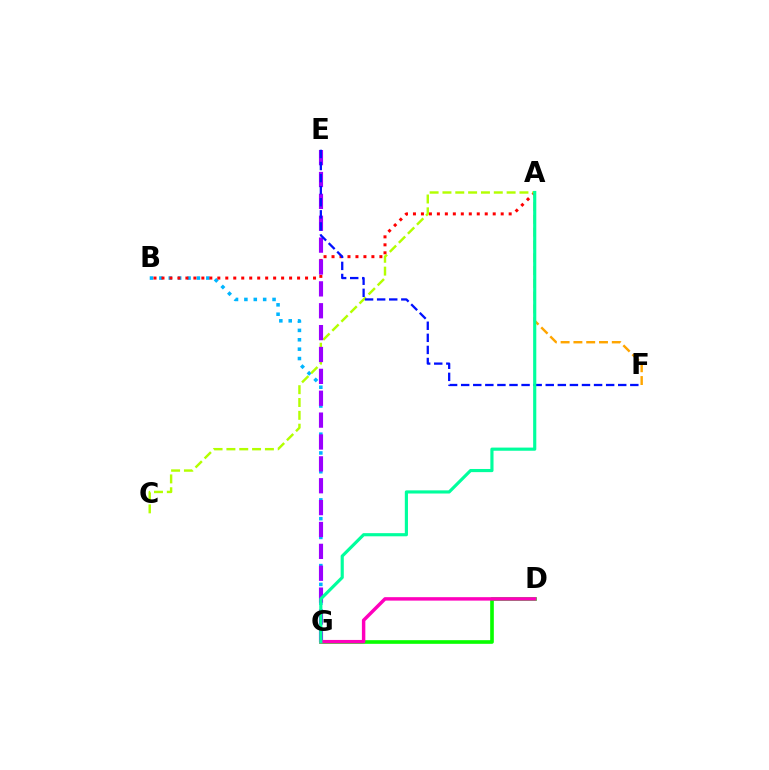{('A', 'F'): [{'color': '#ffa500', 'line_style': 'dashed', 'thickness': 1.74}], ('B', 'G'): [{'color': '#00b5ff', 'line_style': 'dotted', 'thickness': 2.55}], ('A', 'B'): [{'color': '#ff0000', 'line_style': 'dotted', 'thickness': 2.17}], ('A', 'C'): [{'color': '#b3ff00', 'line_style': 'dashed', 'thickness': 1.74}], ('E', 'G'): [{'color': '#9b00ff', 'line_style': 'dashed', 'thickness': 2.97}], ('E', 'F'): [{'color': '#0010ff', 'line_style': 'dashed', 'thickness': 1.64}], ('D', 'G'): [{'color': '#08ff00', 'line_style': 'solid', 'thickness': 2.63}, {'color': '#ff00bd', 'line_style': 'solid', 'thickness': 2.48}], ('A', 'G'): [{'color': '#00ff9d', 'line_style': 'solid', 'thickness': 2.27}]}